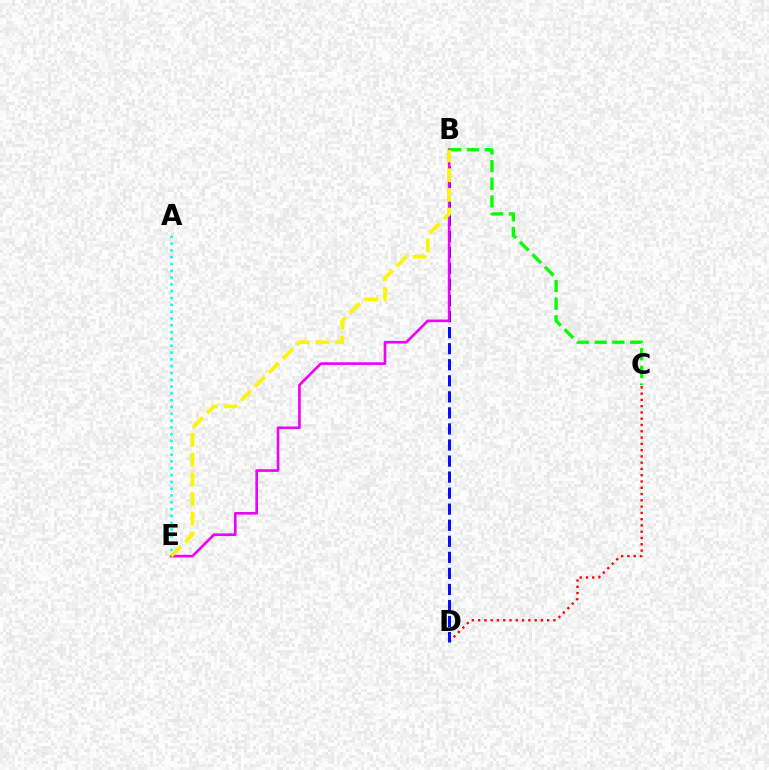{('C', 'D'): [{'color': '#ff0000', 'line_style': 'dotted', 'thickness': 1.71}], ('B', 'D'): [{'color': '#0010ff', 'line_style': 'dashed', 'thickness': 2.18}], ('B', 'C'): [{'color': '#08ff00', 'line_style': 'dashed', 'thickness': 2.4}], ('A', 'E'): [{'color': '#00fff6', 'line_style': 'dotted', 'thickness': 1.85}], ('B', 'E'): [{'color': '#ee00ff', 'line_style': 'solid', 'thickness': 1.91}, {'color': '#fcf500', 'line_style': 'dashed', 'thickness': 2.68}]}